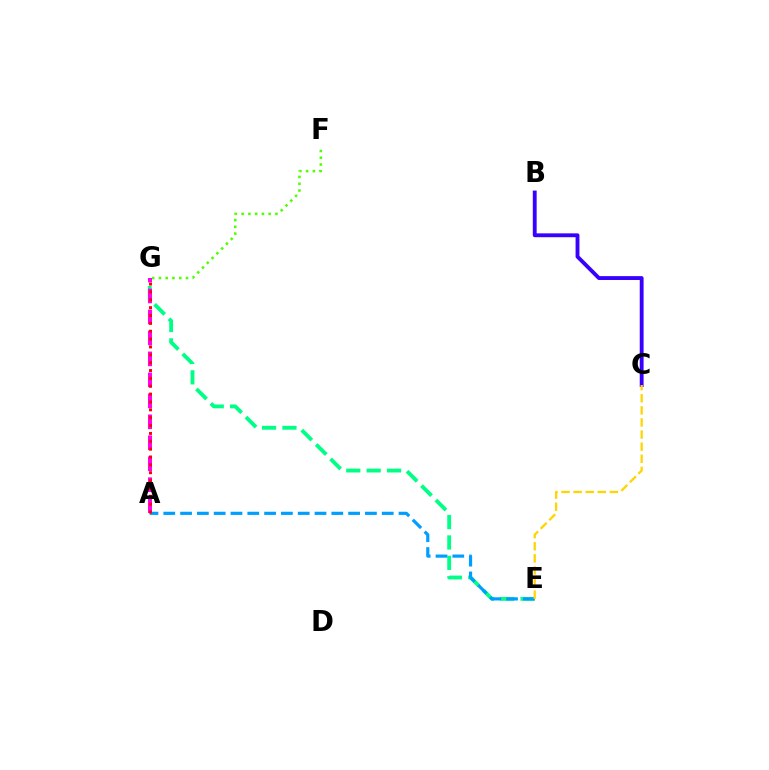{('E', 'G'): [{'color': '#00ff86', 'line_style': 'dashed', 'thickness': 2.77}], ('A', 'E'): [{'color': '#009eff', 'line_style': 'dashed', 'thickness': 2.28}], ('F', 'G'): [{'color': '#4fff00', 'line_style': 'dotted', 'thickness': 1.84}], ('B', 'C'): [{'color': '#3700ff', 'line_style': 'solid', 'thickness': 2.77}], ('A', 'G'): [{'color': '#ff00ed', 'line_style': 'dashed', 'thickness': 2.85}, {'color': '#ff0000', 'line_style': 'dotted', 'thickness': 2.14}], ('C', 'E'): [{'color': '#ffd500', 'line_style': 'dashed', 'thickness': 1.64}]}